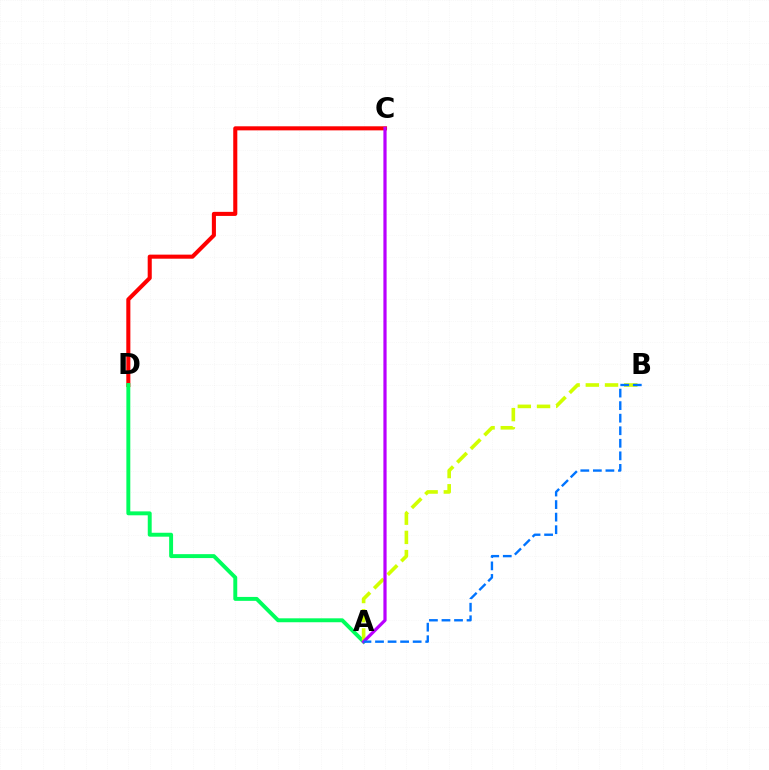{('C', 'D'): [{'color': '#ff0000', 'line_style': 'solid', 'thickness': 2.93}], ('A', 'D'): [{'color': '#00ff5c', 'line_style': 'solid', 'thickness': 2.83}], ('A', 'B'): [{'color': '#d1ff00', 'line_style': 'dashed', 'thickness': 2.61}, {'color': '#0074ff', 'line_style': 'dashed', 'thickness': 1.7}], ('A', 'C'): [{'color': '#b900ff', 'line_style': 'solid', 'thickness': 2.31}]}